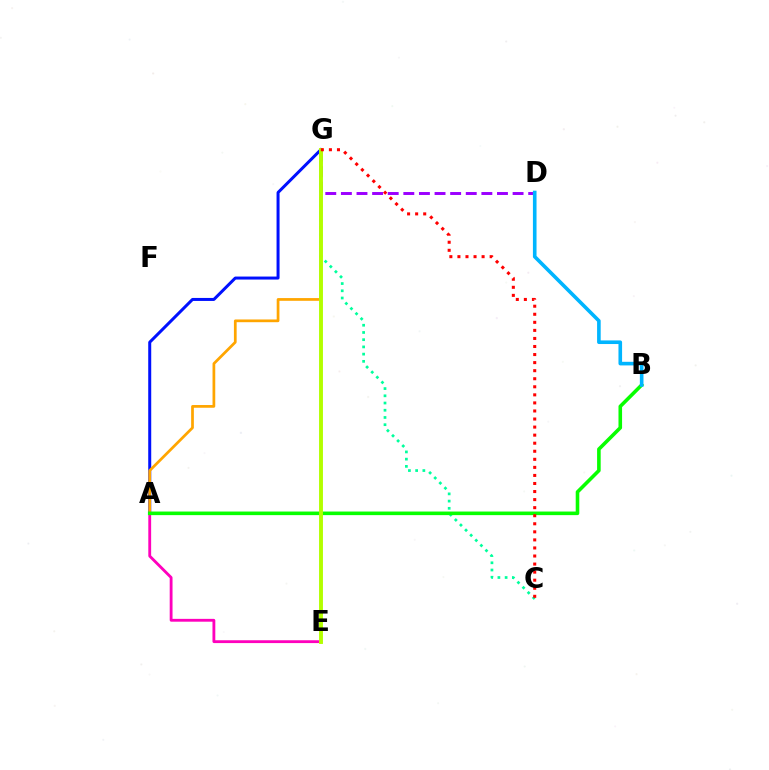{('D', 'G'): [{'color': '#9b00ff', 'line_style': 'dashed', 'thickness': 2.12}], ('A', 'G'): [{'color': '#0010ff', 'line_style': 'solid', 'thickness': 2.16}, {'color': '#ffa500', 'line_style': 'solid', 'thickness': 1.97}], ('C', 'G'): [{'color': '#00ff9d', 'line_style': 'dotted', 'thickness': 1.96}, {'color': '#ff0000', 'line_style': 'dotted', 'thickness': 2.19}], ('A', 'E'): [{'color': '#ff00bd', 'line_style': 'solid', 'thickness': 2.04}], ('A', 'B'): [{'color': '#08ff00', 'line_style': 'solid', 'thickness': 2.58}], ('B', 'D'): [{'color': '#00b5ff', 'line_style': 'solid', 'thickness': 2.6}], ('E', 'G'): [{'color': '#b3ff00', 'line_style': 'solid', 'thickness': 2.8}]}